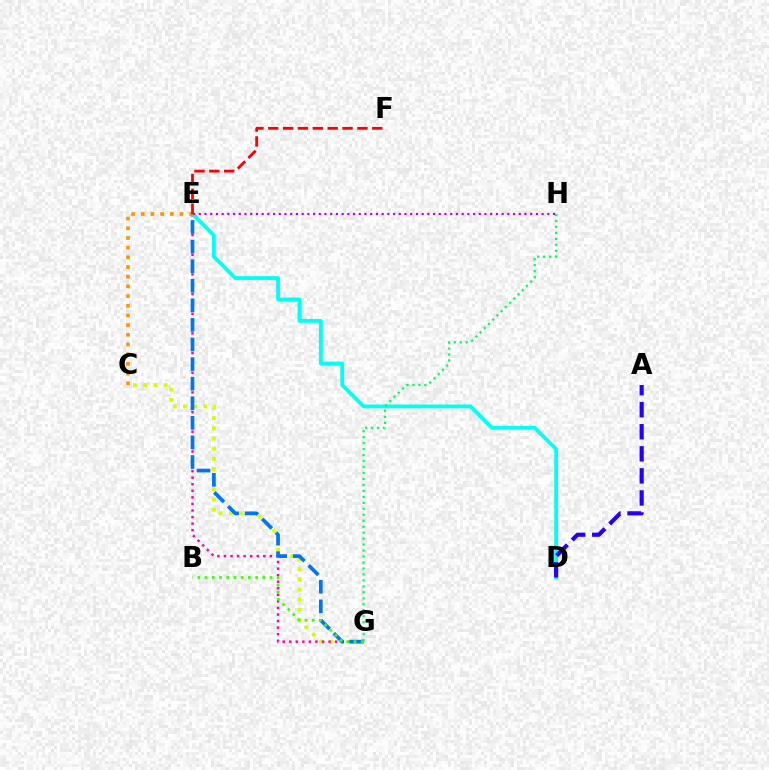{('C', 'G'): [{'color': '#d1ff00', 'line_style': 'dotted', 'thickness': 2.77}], ('E', 'G'): [{'color': '#ff00ac', 'line_style': 'dotted', 'thickness': 1.78}, {'color': '#0074ff', 'line_style': 'dashed', 'thickness': 2.66}], ('D', 'E'): [{'color': '#00fff6', 'line_style': 'solid', 'thickness': 2.72}], ('C', 'E'): [{'color': '#ff9400', 'line_style': 'dotted', 'thickness': 2.63}], ('E', 'H'): [{'color': '#b900ff', 'line_style': 'dotted', 'thickness': 1.55}], ('B', 'G'): [{'color': '#3dff00', 'line_style': 'dotted', 'thickness': 1.97}], ('E', 'F'): [{'color': '#ff0000', 'line_style': 'dashed', 'thickness': 2.02}], ('A', 'D'): [{'color': '#2500ff', 'line_style': 'dashed', 'thickness': 3.0}], ('G', 'H'): [{'color': '#00ff5c', 'line_style': 'dotted', 'thickness': 1.62}]}